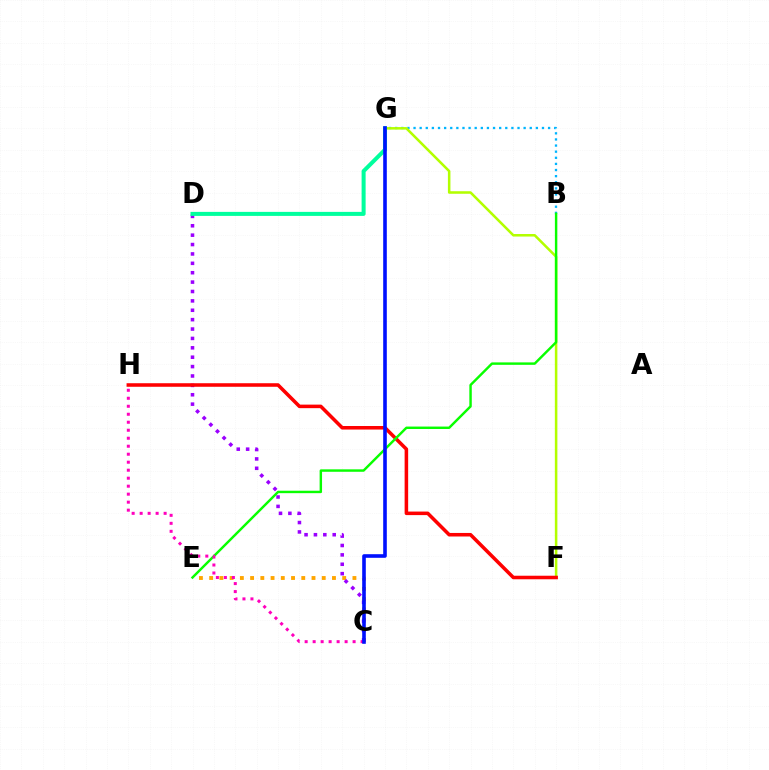{('B', 'G'): [{'color': '#00b5ff', 'line_style': 'dotted', 'thickness': 1.66}], ('F', 'G'): [{'color': '#b3ff00', 'line_style': 'solid', 'thickness': 1.83}], ('C', 'E'): [{'color': '#ffa500', 'line_style': 'dotted', 'thickness': 2.78}], ('C', 'D'): [{'color': '#9b00ff', 'line_style': 'dotted', 'thickness': 2.55}], ('F', 'H'): [{'color': '#ff0000', 'line_style': 'solid', 'thickness': 2.55}], ('B', 'E'): [{'color': '#08ff00', 'line_style': 'solid', 'thickness': 1.75}], ('D', 'G'): [{'color': '#00ff9d', 'line_style': 'solid', 'thickness': 2.9}], ('C', 'H'): [{'color': '#ff00bd', 'line_style': 'dotted', 'thickness': 2.17}], ('C', 'G'): [{'color': '#0010ff', 'line_style': 'solid', 'thickness': 2.6}]}